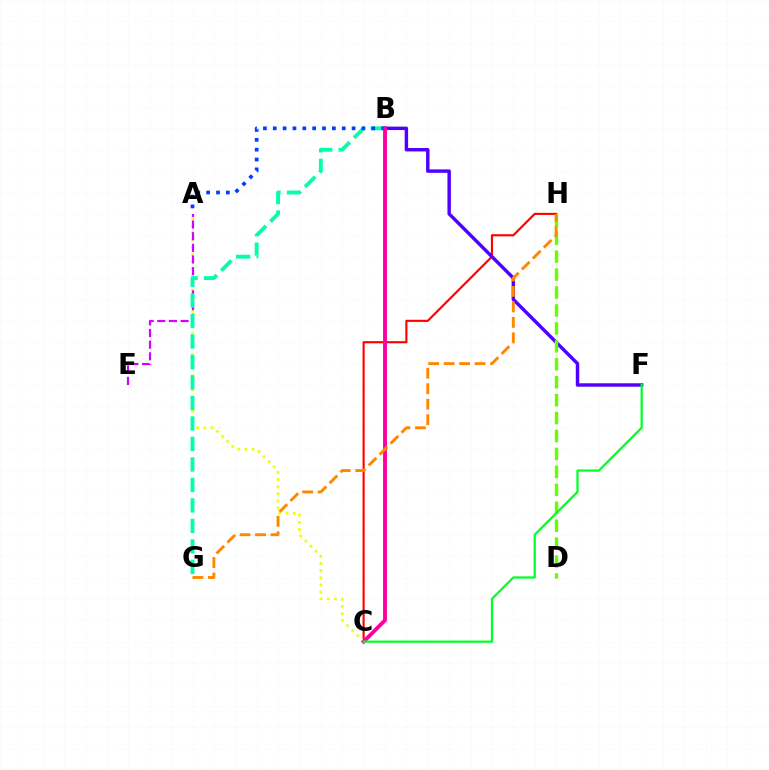{('C', 'H'): [{'color': '#ff0000', 'line_style': 'solid', 'thickness': 1.54}], ('A', 'C'): [{'color': '#eeff00', 'line_style': 'dotted', 'thickness': 1.94}], ('B', 'C'): [{'color': '#00c7ff', 'line_style': 'dashed', 'thickness': 1.96}, {'color': '#ff00a0', 'line_style': 'solid', 'thickness': 2.78}], ('A', 'E'): [{'color': '#d600ff', 'line_style': 'dashed', 'thickness': 1.58}], ('B', 'G'): [{'color': '#00ffaf', 'line_style': 'dashed', 'thickness': 2.78}], ('A', 'B'): [{'color': '#003fff', 'line_style': 'dotted', 'thickness': 2.68}], ('B', 'F'): [{'color': '#4f00ff', 'line_style': 'solid', 'thickness': 2.47}], ('D', 'H'): [{'color': '#66ff00', 'line_style': 'dashed', 'thickness': 2.44}], ('C', 'F'): [{'color': '#00ff27', 'line_style': 'solid', 'thickness': 1.61}], ('G', 'H'): [{'color': '#ff8800', 'line_style': 'dashed', 'thickness': 2.1}]}